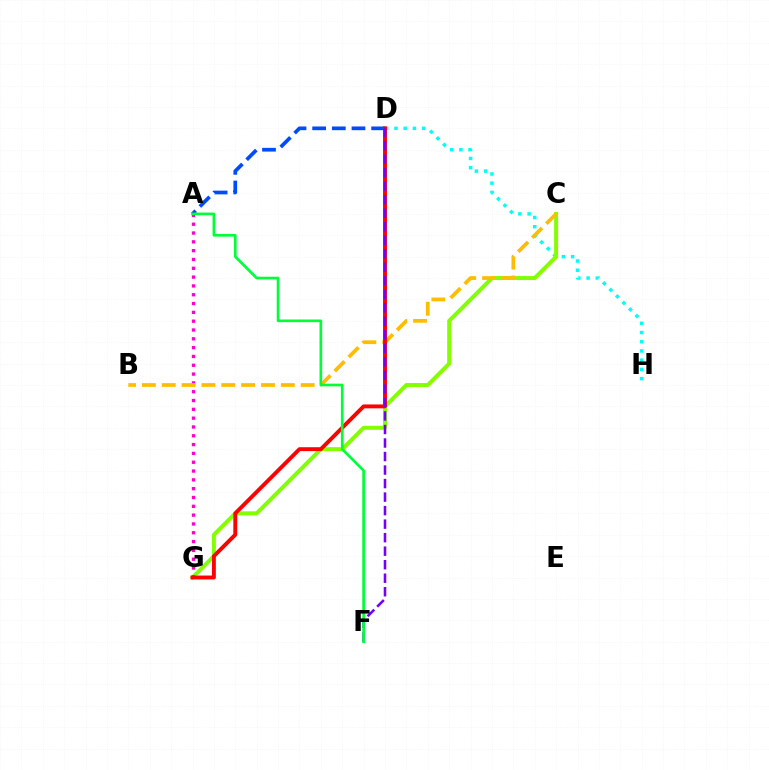{('D', 'H'): [{'color': '#00fff6', 'line_style': 'dotted', 'thickness': 2.51}], ('A', 'D'): [{'color': '#004bff', 'line_style': 'dashed', 'thickness': 2.67}], ('C', 'G'): [{'color': '#84ff00', 'line_style': 'solid', 'thickness': 2.86}], ('A', 'G'): [{'color': '#ff00cf', 'line_style': 'dotted', 'thickness': 2.4}], ('B', 'C'): [{'color': '#ffbd00', 'line_style': 'dashed', 'thickness': 2.7}], ('D', 'G'): [{'color': '#ff0000', 'line_style': 'solid', 'thickness': 2.81}], ('D', 'F'): [{'color': '#7200ff', 'line_style': 'dashed', 'thickness': 1.84}], ('A', 'F'): [{'color': '#00ff39', 'line_style': 'solid', 'thickness': 1.93}]}